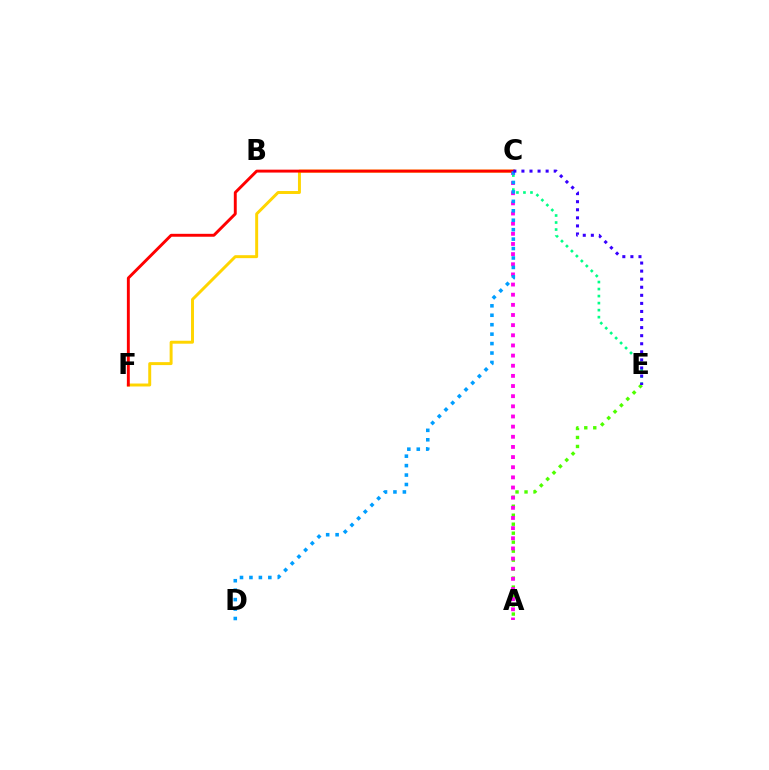{('A', 'E'): [{'color': '#4fff00', 'line_style': 'dotted', 'thickness': 2.44}], ('C', 'E'): [{'color': '#00ff86', 'line_style': 'dotted', 'thickness': 1.91}, {'color': '#3700ff', 'line_style': 'dotted', 'thickness': 2.19}], ('C', 'F'): [{'color': '#ffd500', 'line_style': 'solid', 'thickness': 2.13}, {'color': '#ff0000', 'line_style': 'solid', 'thickness': 2.1}], ('A', 'C'): [{'color': '#ff00ed', 'line_style': 'dotted', 'thickness': 2.76}], ('C', 'D'): [{'color': '#009eff', 'line_style': 'dotted', 'thickness': 2.57}]}